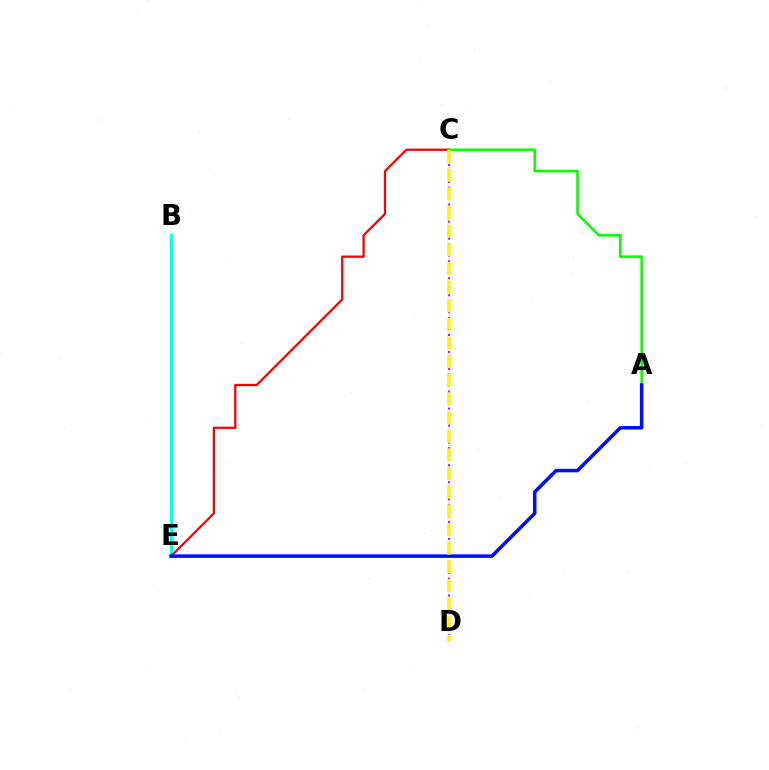{('B', 'E'): [{'color': '#00fff6', 'line_style': 'solid', 'thickness': 2.4}], ('C', 'E'): [{'color': '#ff0000', 'line_style': 'solid', 'thickness': 1.64}], ('C', 'D'): [{'color': '#ee00ff', 'line_style': 'dotted', 'thickness': 1.54}, {'color': '#fcf500', 'line_style': 'dashed', 'thickness': 2.53}], ('A', 'C'): [{'color': '#08ff00', 'line_style': 'solid', 'thickness': 1.88}], ('A', 'E'): [{'color': '#0010ff', 'line_style': 'solid', 'thickness': 2.55}]}